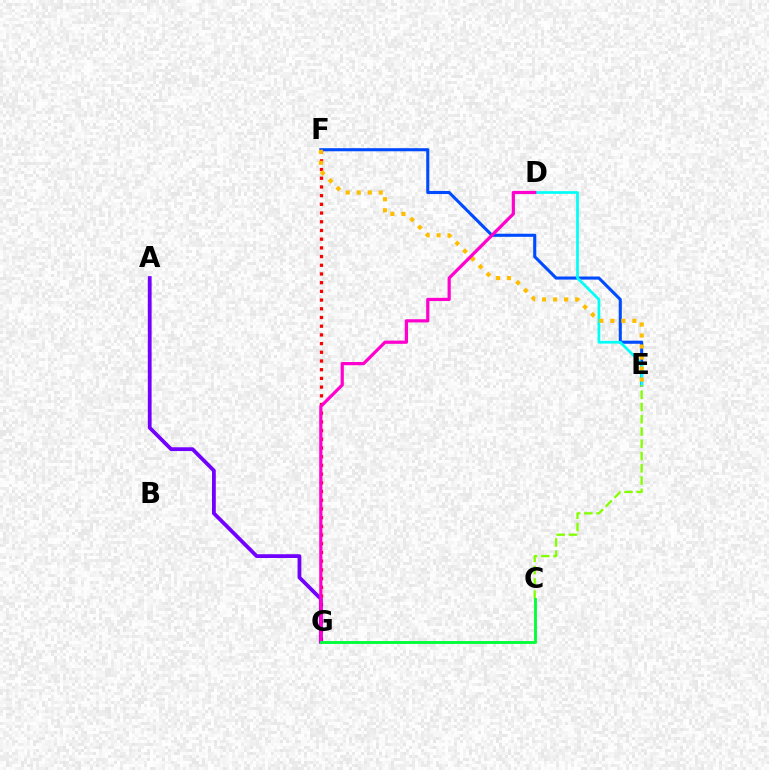{('E', 'F'): [{'color': '#004bff', 'line_style': 'solid', 'thickness': 2.22}, {'color': '#ffbd00', 'line_style': 'dotted', 'thickness': 2.99}], ('D', 'E'): [{'color': '#00fff6', 'line_style': 'solid', 'thickness': 1.95}], ('F', 'G'): [{'color': '#ff0000', 'line_style': 'dotted', 'thickness': 2.36}], ('C', 'E'): [{'color': '#84ff00', 'line_style': 'dashed', 'thickness': 1.67}], ('A', 'G'): [{'color': '#7200ff', 'line_style': 'solid', 'thickness': 2.72}], ('D', 'G'): [{'color': '#ff00cf', 'line_style': 'solid', 'thickness': 2.31}], ('C', 'G'): [{'color': '#00ff39', 'line_style': 'solid', 'thickness': 2.06}]}